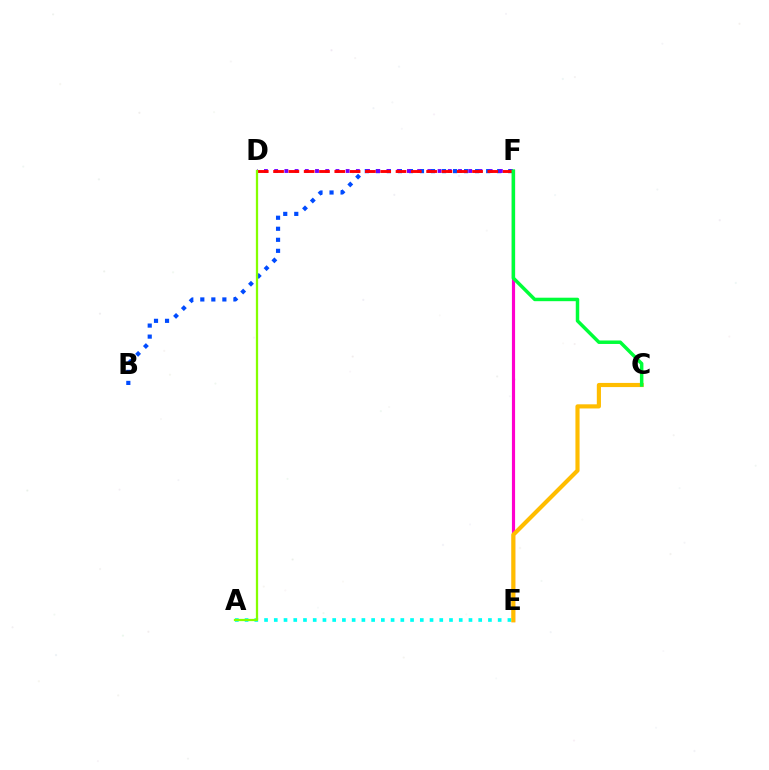{('B', 'F'): [{'color': '#004bff', 'line_style': 'dotted', 'thickness': 3.0}], ('D', 'F'): [{'color': '#7200ff', 'line_style': 'dotted', 'thickness': 2.78}, {'color': '#ff0000', 'line_style': 'dashed', 'thickness': 2.08}], ('A', 'E'): [{'color': '#00fff6', 'line_style': 'dotted', 'thickness': 2.64}], ('E', 'F'): [{'color': '#ff00cf', 'line_style': 'solid', 'thickness': 2.28}], ('C', 'E'): [{'color': '#ffbd00', 'line_style': 'solid', 'thickness': 2.99}], ('A', 'D'): [{'color': '#84ff00', 'line_style': 'solid', 'thickness': 1.63}], ('C', 'F'): [{'color': '#00ff39', 'line_style': 'solid', 'thickness': 2.51}]}